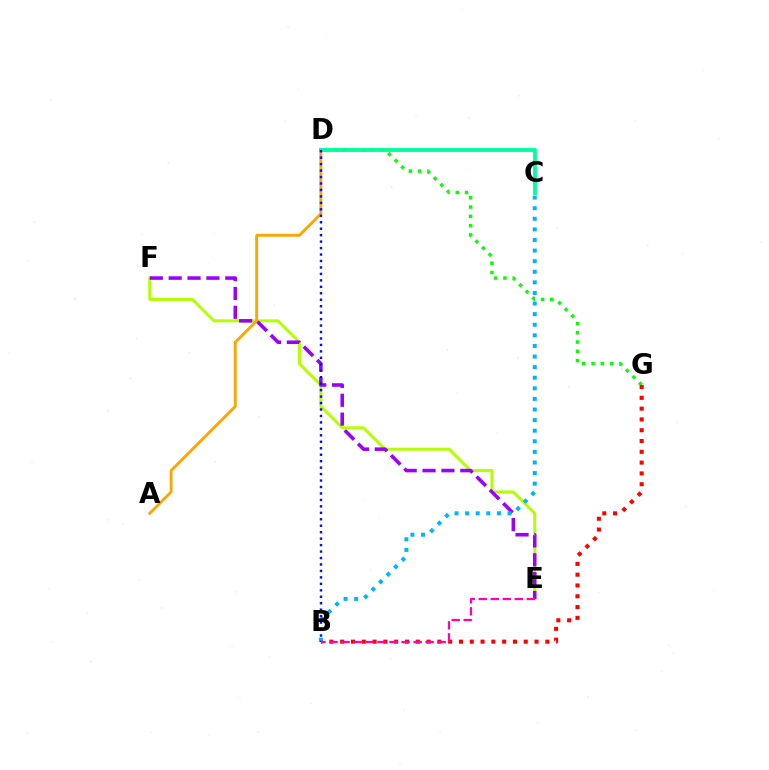{('E', 'F'): [{'color': '#b3ff00', 'line_style': 'solid', 'thickness': 2.15}, {'color': '#9b00ff', 'line_style': 'dashed', 'thickness': 2.56}], ('A', 'D'): [{'color': '#ffa500', 'line_style': 'solid', 'thickness': 2.07}], ('D', 'G'): [{'color': '#08ff00', 'line_style': 'dotted', 'thickness': 2.52}], ('C', 'D'): [{'color': '#00ff9d', 'line_style': 'solid', 'thickness': 2.79}], ('B', 'G'): [{'color': '#ff0000', 'line_style': 'dotted', 'thickness': 2.93}], ('B', 'C'): [{'color': '#00b5ff', 'line_style': 'dotted', 'thickness': 2.88}], ('B', 'D'): [{'color': '#0010ff', 'line_style': 'dotted', 'thickness': 1.75}], ('B', 'E'): [{'color': '#ff00bd', 'line_style': 'dashed', 'thickness': 1.63}]}